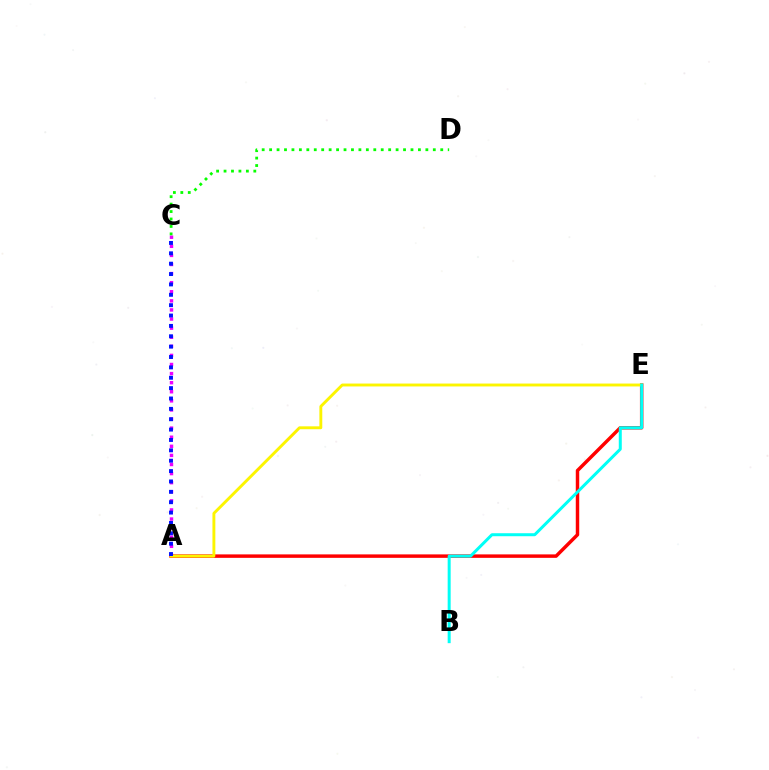{('A', 'C'): [{'color': '#ee00ff', 'line_style': 'dotted', 'thickness': 2.47}, {'color': '#0010ff', 'line_style': 'dotted', 'thickness': 2.82}], ('A', 'E'): [{'color': '#ff0000', 'line_style': 'solid', 'thickness': 2.49}, {'color': '#fcf500', 'line_style': 'solid', 'thickness': 2.08}], ('C', 'D'): [{'color': '#08ff00', 'line_style': 'dotted', 'thickness': 2.02}], ('B', 'E'): [{'color': '#00fff6', 'line_style': 'solid', 'thickness': 2.16}]}